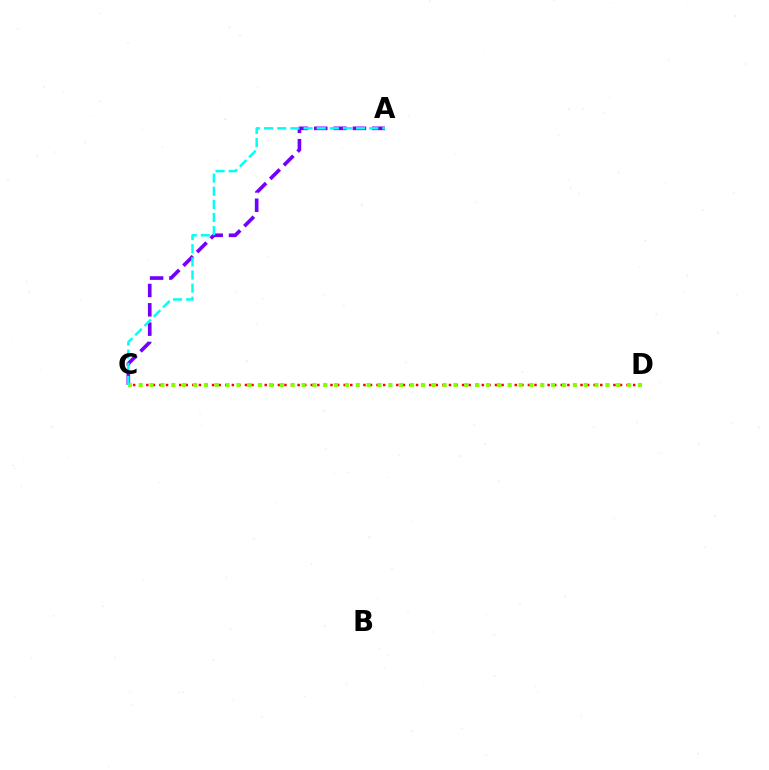{('A', 'C'): [{'color': '#7200ff', 'line_style': 'dashed', 'thickness': 2.63}, {'color': '#00fff6', 'line_style': 'dashed', 'thickness': 1.79}], ('C', 'D'): [{'color': '#ff0000', 'line_style': 'dotted', 'thickness': 1.79}, {'color': '#84ff00', 'line_style': 'dotted', 'thickness': 2.95}]}